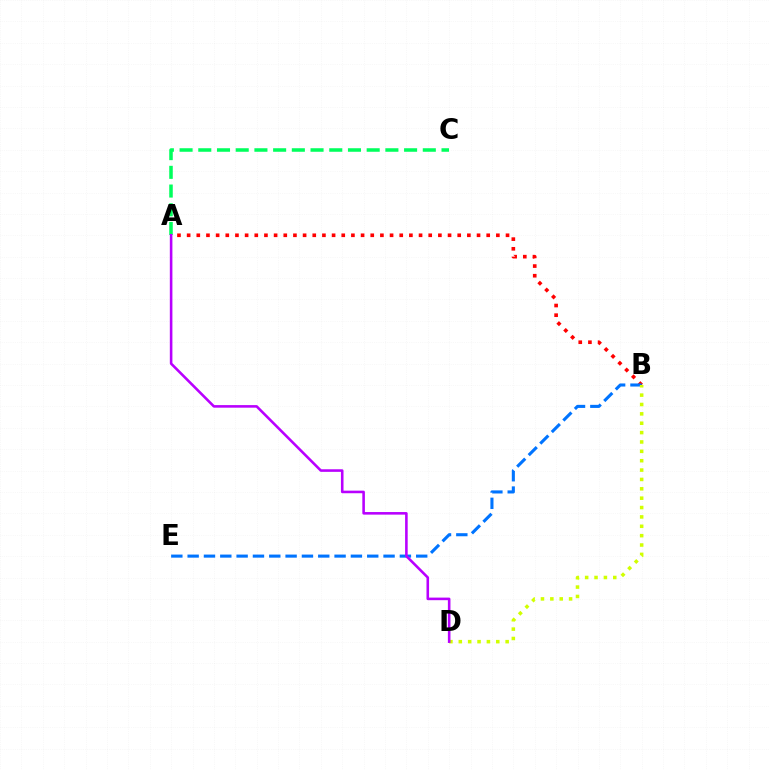{('A', 'B'): [{'color': '#ff0000', 'line_style': 'dotted', 'thickness': 2.63}], ('B', 'E'): [{'color': '#0074ff', 'line_style': 'dashed', 'thickness': 2.22}], ('B', 'D'): [{'color': '#d1ff00', 'line_style': 'dotted', 'thickness': 2.55}], ('A', 'C'): [{'color': '#00ff5c', 'line_style': 'dashed', 'thickness': 2.54}], ('A', 'D'): [{'color': '#b900ff', 'line_style': 'solid', 'thickness': 1.86}]}